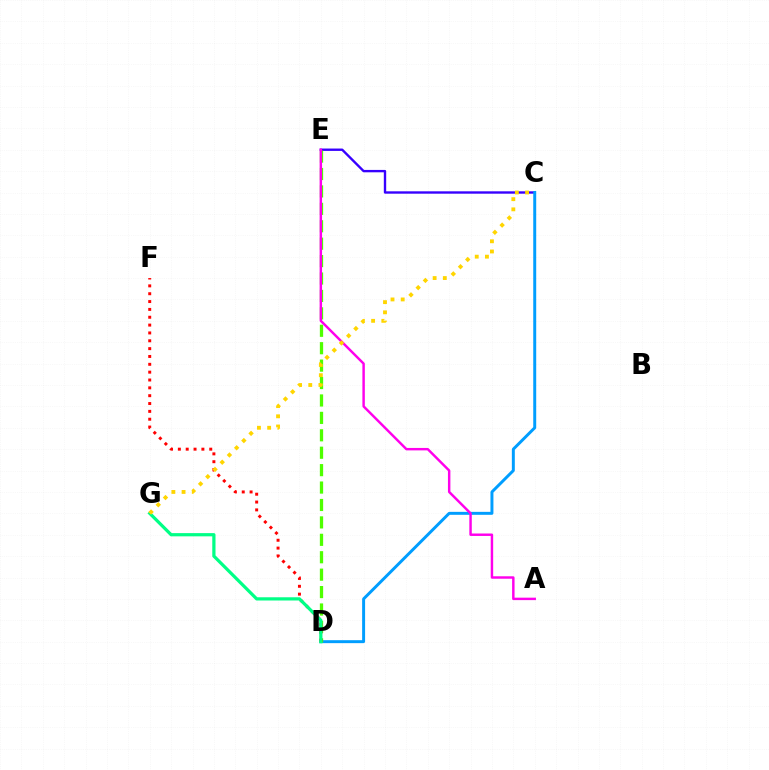{('C', 'E'): [{'color': '#3700ff', 'line_style': 'solid', 'thickness': 1.71}], ('C', 'D'): [{'color': '#009eff', 'line_style': 'solid', 'thickness': 2.13}], ('D', 'E'): [{'color': '#4fff00', 'line_style': 'dashed', 'thickness': 2.37}], ('D', 'F'): [{'color': '#ff0000', 'line_style': 'dotted', 'thickness': 2.13}], ('A', 'E'): [{'color': '#ff00ed', 'line_style': 'solid', 'thickness': 1.76}], ('D', 'G'): [{'color': '#00ff86', 'line_style': 'solid', 'thickness': 2.32}], ('C', 'G'): [{'color': '#ffd500', 'line_style': 'dotted', 'thickness': 2.77}]}